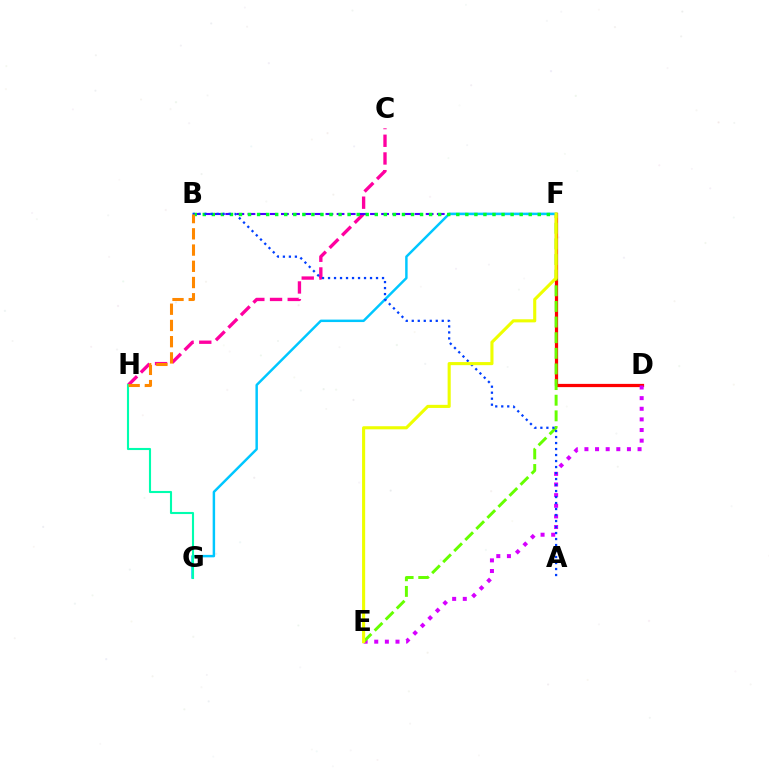{('C', 'H'): [{'color': '#ff00a0', 'line_style': 'dashed', 'thickness': 2.4}], ('D', 'F'): [{'color': '#ff0000', 'line_style': 'solid', 'thickness': 2.33}], ('D', 'E'): [{'color': '#d600ff', 'line_style': 'dotted', 'thickness': 2.89}], ('B', 'F'): [{'color': '#4f00ff', 'line_style': 'dashed', 'thickness': 1.51}, {'color': '#00ff27', 'line_style': 'dotted', 'thickness': 2.46}], ('E', 'F'): [{'color': '#66ff00', 'line_style': 'dashed', 'thickness': 2.12}, {'color': '#eeff00', 'line_style': 'solid', 'thickness': 2.23}], ('F', 'G'): [{'color': '#00c7ff', 'line_style': 'solid', 'thickness': 1.78}], ('G', 'H'): [{'color': '#00ffaf', 'line_style': 'solid', 'thickness': 1.52}], ('A', 'B'): [{'color': '#003fff', 'line_style': 'dotted', 'thickness': 1.63}], ('B', 'H'): [{'color': '#ff8800', 'line_style': 'dashed', 'thickness': 2.2}]}